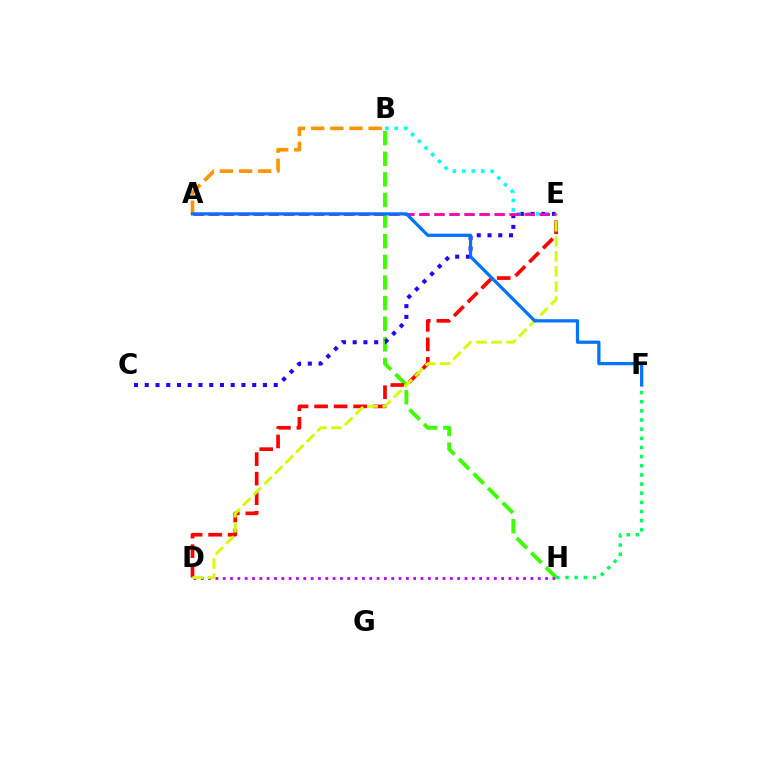{('B', 'H'): [{'color': '#3dff00', 'line_style': 'dashed', 'thickness': 2.8}], ('D', 'E'): [{'color': '#ff0000', 'line_style': 'dashed', 'thickness': 2.65}, {'color': '#d1ff00', 'line_style': 'dashed', 'thickness': 2.04}], ('F', 'H'): [{'color': '#00ff5c', 'line_style': 'dotted', 'thickness': 2.49}], ('D', 'H'): [{'color': '#b900ff', 'line_style': 'dotted', 'thickness': 1.99}], ('C', 'E'): [{'color': '#2500ff', 'line_style': 'dotted', 'thickness': 2.92}], ('B', 'E'): [{'color': '#00fff6', 'line_style': 'dotted', 'thickness': 2.57}], ('A', 'B'): [{'color': '#ff9400', 'line_style': 'dashed', 'thickness': 2.6}], ('A', 'E'): [{'color': '#ff00ac', 'line_style': 'dashed', 'thickness': 2.04}], ('A', 'F'): [{'color': '#0074ff', 'line_style': 'solid', 'thickness': 2.34}]}